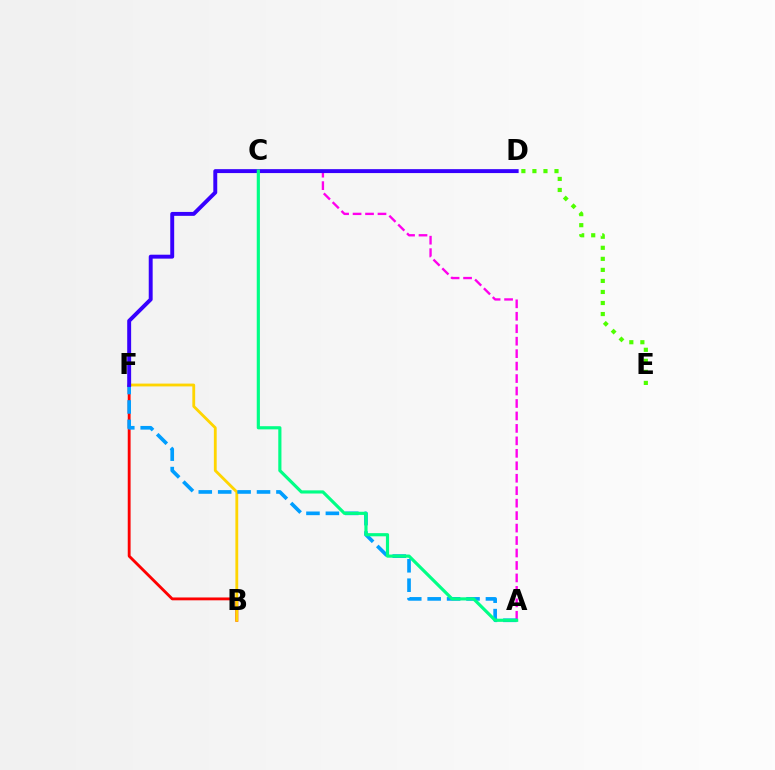{('B', 'F'): [{'color': '#ff0000', 'line_style': 'solid', 'thickness': 2.05}, {'color': '#ffd500', 'line_style': 'solid', 'thickness': 2.03}], ('A', 'C'): [{'color': '#ff00ed', 'line_style': 'dashed', 'thickness': 1.69}, {'color': '#00ff86', 'line_style': 'solid', 'thickness': 2.28}], ('A', 'F'): [{'color': '#009eff', 'line_style': 'dashed', 'thickness': 2.64}], ('D', 'E'): [{'color': '#4fff00', 'line_style': 'dotted', 'thickness': 3.0}], ('D', 'F'): [{'color': '#3700ff', 'line_style': 'solid', 'thickness': 2.82}]}